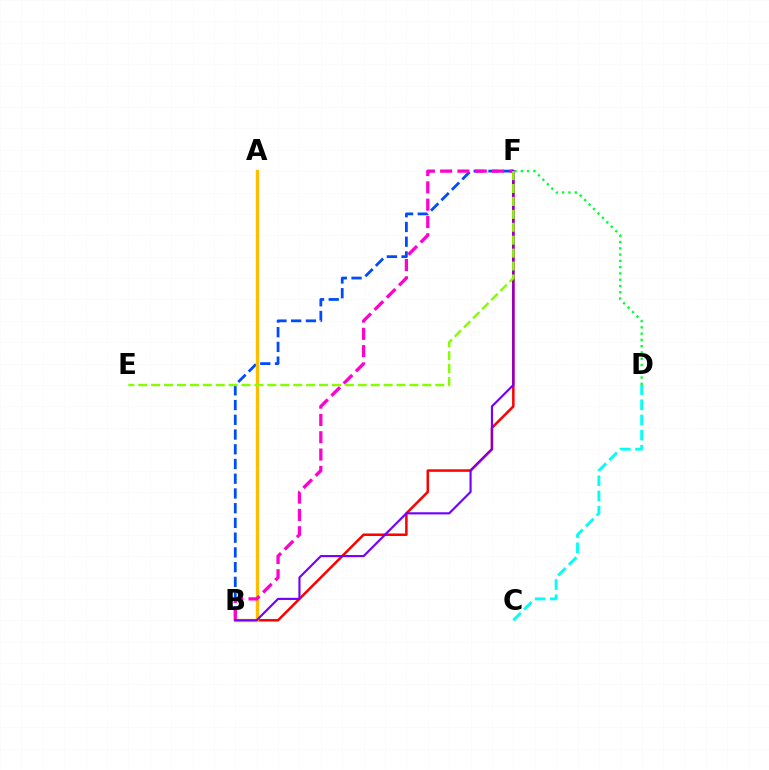{('B', 'F'): [{'color': '#004bff', 'line_style': 'dashed', 'thickness': 2.0}, {'color': '#ff0000', 'line_style': 'solid', 'thickness': 1.81}, {'color': '#ff00cf', 'line_style': 'dashed', 'thickness': 2.35}, {'color': '#7200ff', 'line_style': 'solid', 'thickness': 1.55}], ('C', 'D'): [{'color': '#00fff6', 'line_style': 'dashed', 'thickness': 2.06}], ('A', 'B'): [{'color': '#ffbd00', 'line_style': 'solid', 'thickness': 2.41}], ('D', 'F'): [{'color': '#00ff39', 'line_style': 'dotted', 'thickness': 1.71}], ('E', 'F'): [{'color': '#84ff00', 'line_style': 'dashed', 'thickness': 1.75}]}